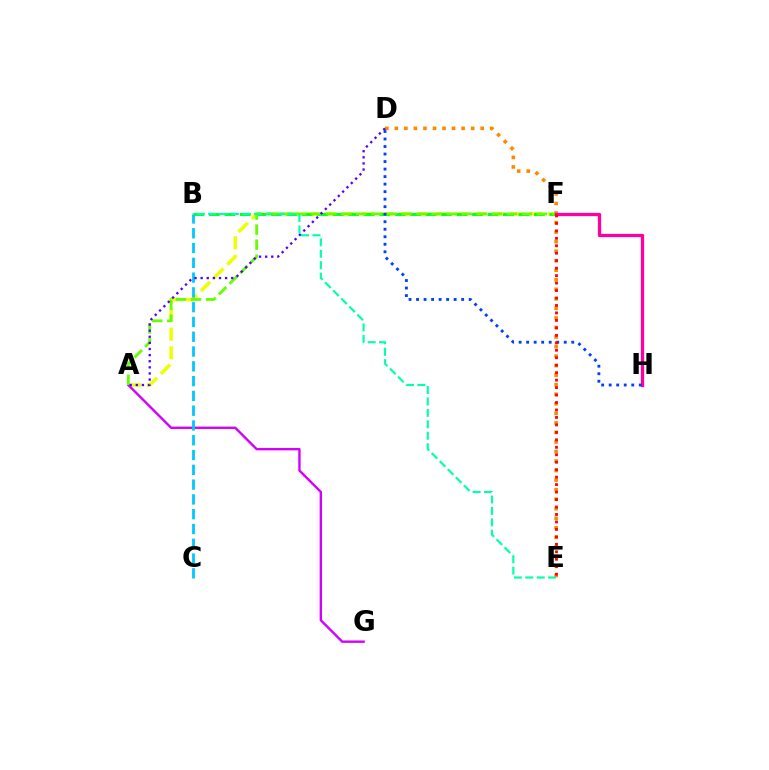{('A', 'F'): [{'color': '#eeff00', 'line_style': 'dashed', 'thickness': 2.53}, {'color': '#66ff00', 'line_style': 'dashed', 'thickness': 2.04}], ('B', 'F'): [{'color': '#00ff27', 'line_style': 'dashed', 'thickness': 2.1}], ('A', 'G'): [{'color': '#d600ff', 'line_style': 'solid', 'thickness': 1.73}], ('B', 'C'): [{'color': '#00c7ff', 'line_style': 'dashed', 'thickness': 2.01}], ('D', 'E'): [{'color': '#ff8800', 'line_style': 'dotted', 'thickness': 2.59}], ('F', 'H'): [{'color': '#ff00a0', 'line_style': 'solid', 'thickness': 2.37}], ('A', 'D'): [{'color': '#4f00ff', 'line_style': 'dotted', 'thickness': 1.66}], ('B', 'E'): [{'color': '#00ffaf', 'line_style': 'dashed', 'thickness': 1.55}], ('D', 'H'): [{'color': '#003fff', 'line_style': 'dotted', 'thickness': 2.04}], ('E', 'F'): [{'color': '#ff0000', 'line_style': 'dotted', 'thickness': 2.03}]}